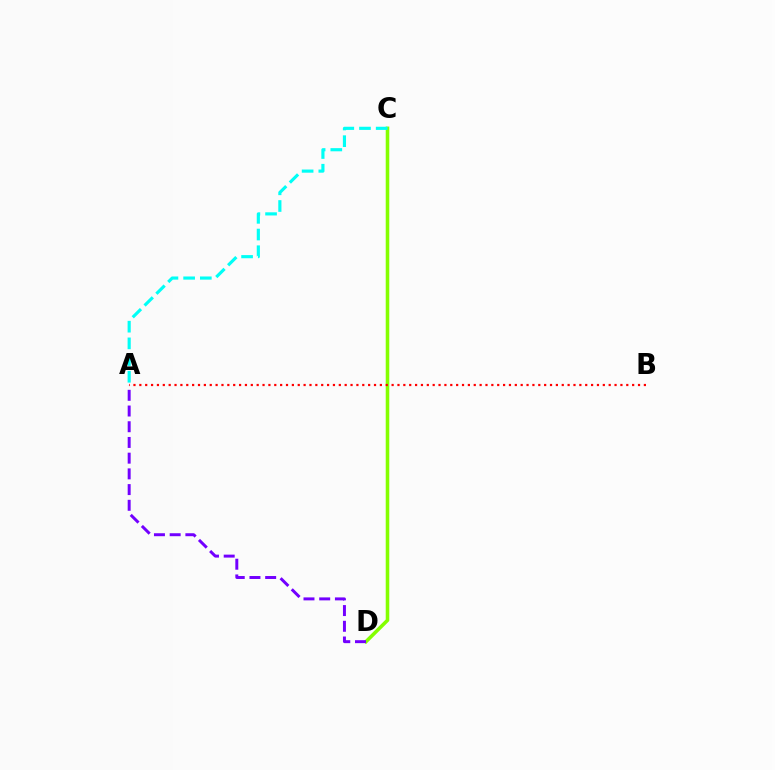{('C', 'D'): [{'color': '#84ff00', 'line_style': 'solid', 'thickness': 2.56}], ('A', 'D'): [{'color': '#7200ff', 'line_style': 'dashed', 'thickness': 2.13}], ('A', 'C'): [{'color': '#00fff6', 'line_style': 'dashed', 'thickness': 2.27}], ('A', 'B'): [{'color': '#ff0000', 'line_style': 'dotted', 'thickness': 1.59}]}